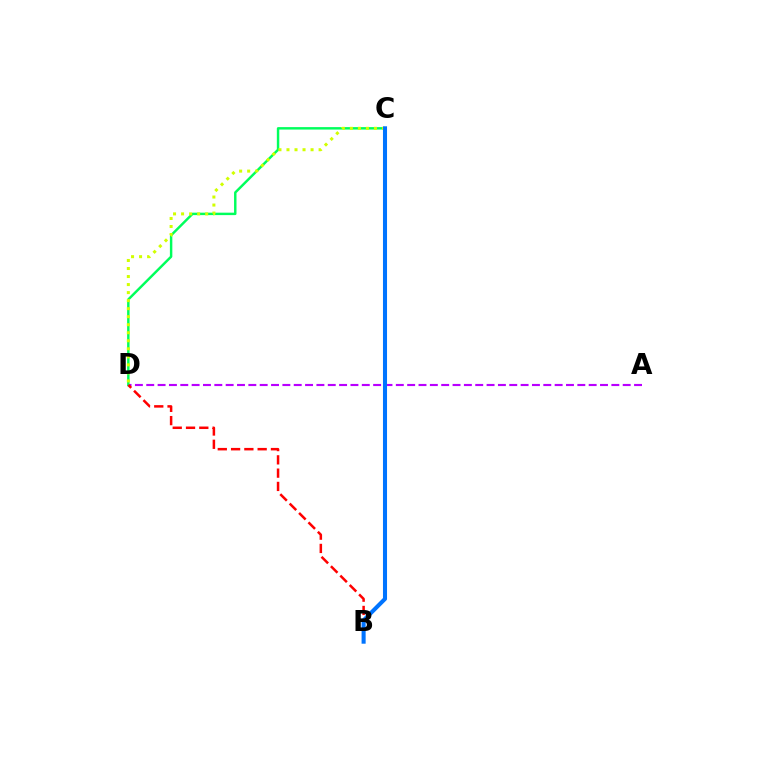{('A', 'D'): [{'color': '#b900ff', 'line_style': 'dashed', 'thickness': 1.54}], ('C', 'D'): [{'color': '#00ff5c', 'line_style': 'solid', 'thickness': 1.76}, {'color': '#d1ff00', 'line_style': 'dotted', 'thickness': 2.18}], ('B', 'D'): [{'color': '#ff0000', 'line_style': 'dashed', 'thickness': 1.81}], ('B', 'C'): [{'color': '#0074ff', 'line_style': 'solid', 'thickness': 2.93}]}